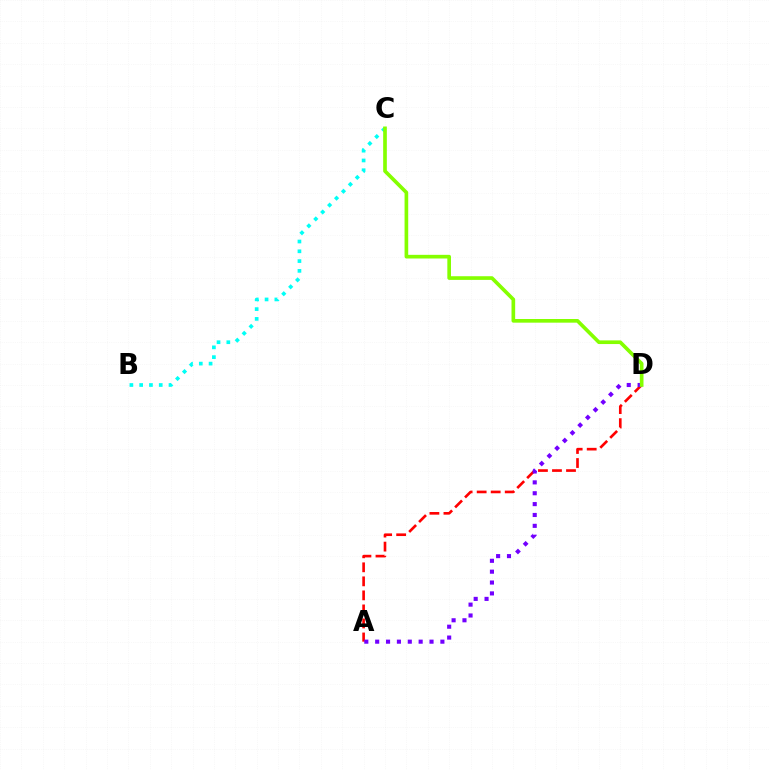{('A', 'D'): [{'color': '#ff0000', 'line_style': 'dashed', 'thickness': 1.91}, {'color': '#7200ff', 'line_style': 'dotted', 'thickness': 2.95}], ('B', 'C'): [{'color': '#00fff6', 'line_style': 'dotted', 'thickness': 2.66}], ('C', 'D'): [{'color': '#84ff00', 'line_style': 'solid', 'thickness': 2.64}]}